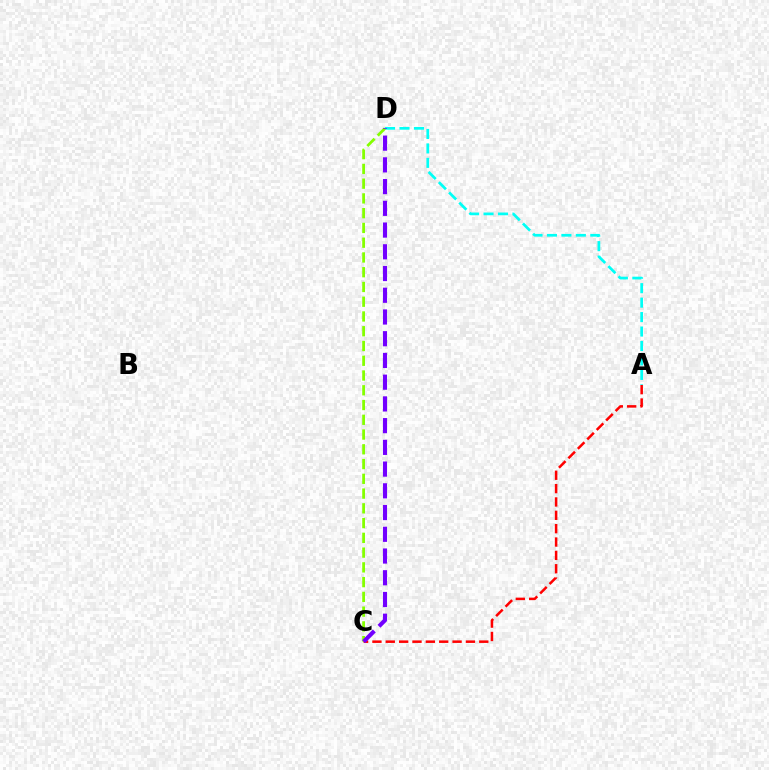{('A', 'D'): [{'color': '#00fff6', 'line_style': 'dashed', 'thickness': 1.96}], ('C', 'D'): [{'color': '#84ff00', 'line_style': 'dashed', 'thickness': 2.0}, {'color': '#7200ff', 'line_style': 'dashed', 'thickness': 2.95}], ('A', 'C'): [{'color': '#ff0000', 'line_style': 'dashed', 'thickness': 1.81}]}